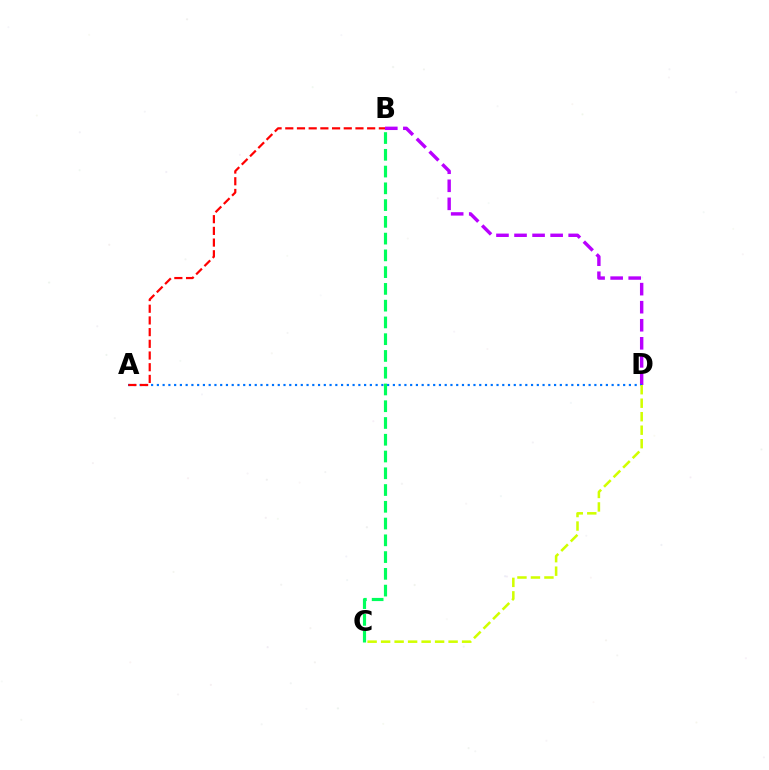{('B', 'D'): [{'color': '#b900ff', 'line_style': 'dashed', 'thickness': 2.45}], ('A', 'D'): [{'color': '#0074ff', 'line_style': 'dotted', 'thickness': 1.56}], ('C', 'D'): [{'color': '#d1ff00', 'line_style': 'dashed', 'thickness': 1.83}], ('B', 'C'): [{'color': '#00ff5c', 'line_style': 'dashed', 'thickness': 2.28}], ('A', 'B'): [{'color': '#ff0000', 'line_style': 'dashed', 'thickness': 1.59}]}